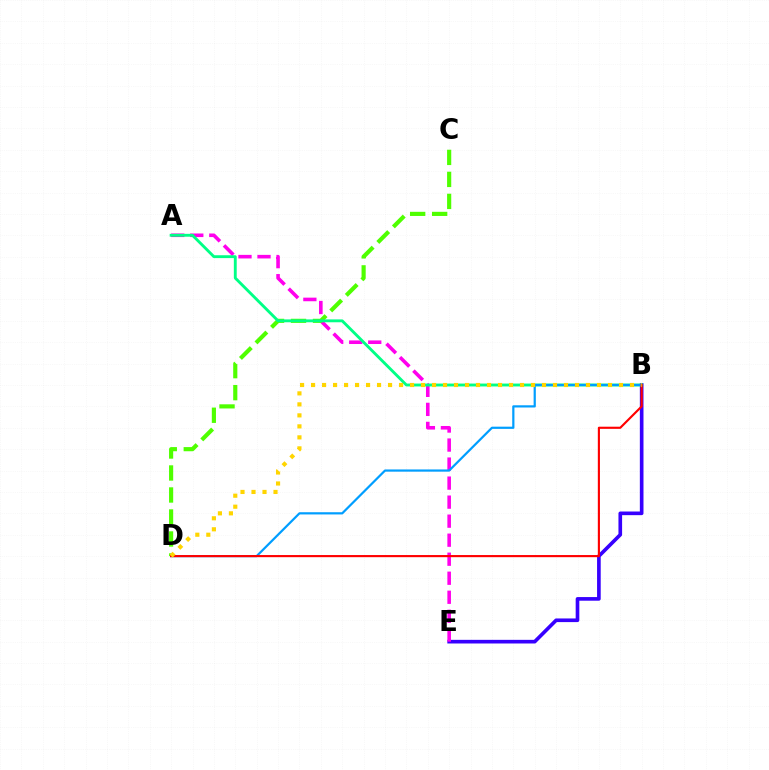{('B', 'E'): [{'color': '#3700ff', 'line_style': 'solid', 'thickness': 2.63}], ('A', 'E'): [{'color': '#ff00ed', 'line_style': 'dashed', 'thickness': 2.58}], ('C', 'D'): [{'color': '#4fff00', 'line_style': 'dashed', 'thickness': 2.99}], ('A', 'B'): [{'color': '#00ff86', 'line_style': 'solid', 'thickness': 2.07}], ('B', 'D'): [{'color': '#009eff', 'line_style': 'solid', 'thickness': 1.59}, {'color': '#ff0000', 'line_style': 'solid', 'thickness': 1.54}, {'color': '#ffd500', 'line_style': 'dotted', 'thickness': 2.99}]}